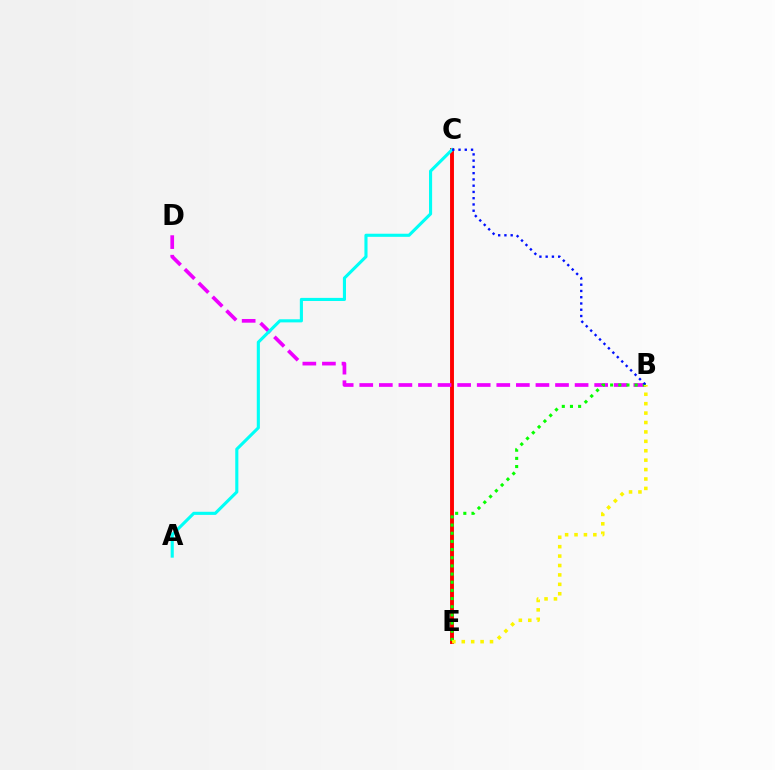{('C', 'E'): [{'color': '#ff0000', 'line_style': 'solid', 'thickness': 2.81}], ('B', 'D'): [{'color': '#ee00ff', 'line_style': 'dashed', 'thickness': 2.66}], ('B', 'E'): [{'color': '#08ff00', 'line_style': 'dotted', 'thickness': 2.22}, {'color': '#fcf500', 'line_style': 'dotted', 'thickness': 2.56}], ('A', 'C'): [{'color': '#00fff6', 'line_style': 'solid', 'thickness': 2.24}], ('B', 'C'): [{'color': '#0010ff', 'line_style': 'dotted', 'thickness': 1.7}]}